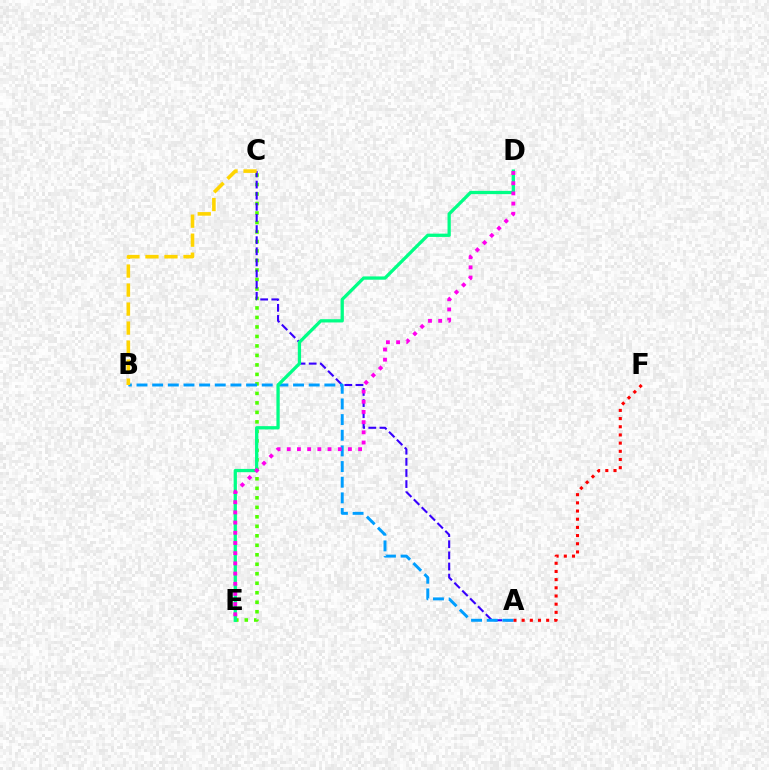{('C', 'E'): [{'color': '#4fff00', 'line_style': 'dotted', 'thickness': 2.58}], ('A', 'C'): [{'color': '#3700ff', 'line_style': 'dashed', 'thickness': 1.51}], ('A', 'F'): [{'color': '#ff0000', 'line_style': 'dotted', 'thickness': 2.22}], ('A', 'B'): [{'color': '#009eff', 'line_style': 'dashed', 'thickness': 2.13}], ('B', 'C'): [{'color': '#ffd500', 'line_style': 'dashed', 'thickness': 2.58}], ('D', 'E'): [{'color': '#00ff86', 'line_style': 'solid', 'thickness': 2.36}, {'color': '#ff00ed', 'line_style': 'dotted', 'thickness': 2.77}]}